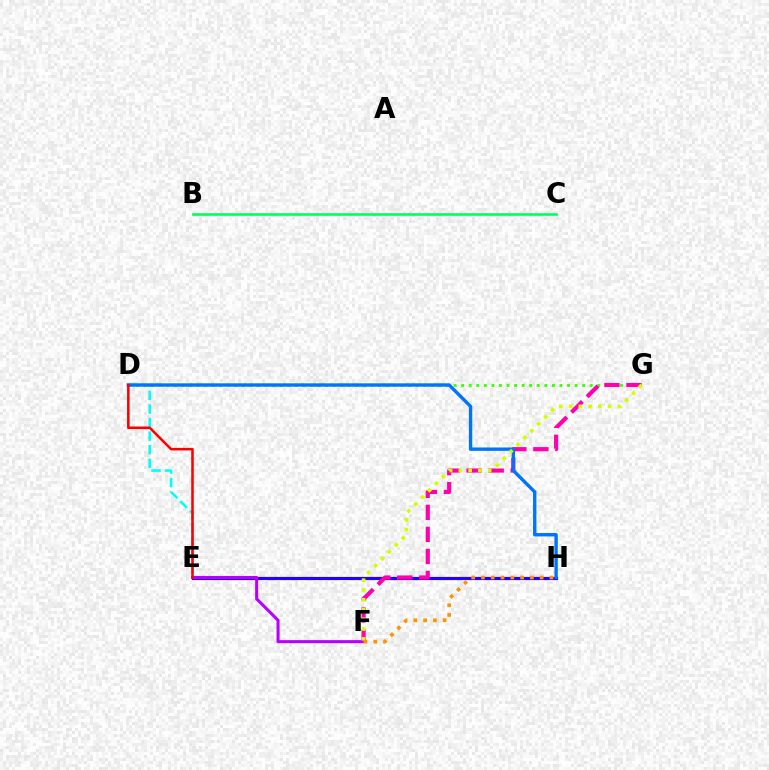{('D', 'E'): [{'color': '#00fff6', 'line_style': 'dashed', 'thickness': 1.84}, {'color': '#ff0000', 'line_style': 'solid', 'thickness': 1.84}], ('D', 'G'): [{'color': '#3dff00', 'line_style': 'dotted', 'thickness': 2.05}], ('E', 'H'): [{'color': '#2500ff', 'line_style': 'solid', 'thickness': 2.29}], ('F', 'G'): [{'color': '#ff00ac', 'line_style': 'dashed', 'thickness': 2.99}, {'color': '#d1ff00', 'line_style': 'dotted', 'thickness': 2.65}], ('E', 'F'): [{'color': '#b900ff', 'line_style': 'solid', 'thickness': 2.21}], ('D', 'H'): [{'color': '#0074ff', 'line_style': 'solid', 'thickness': 2.42}], ('B', 'C'): [{'color': '#00ff5c', 'line_style': 'solid', 'thickness': 1.88}], ('F', 'H'): [{'color': '#ff9400', 'line_style': 'dotted', 'thickness': 2.66}]}